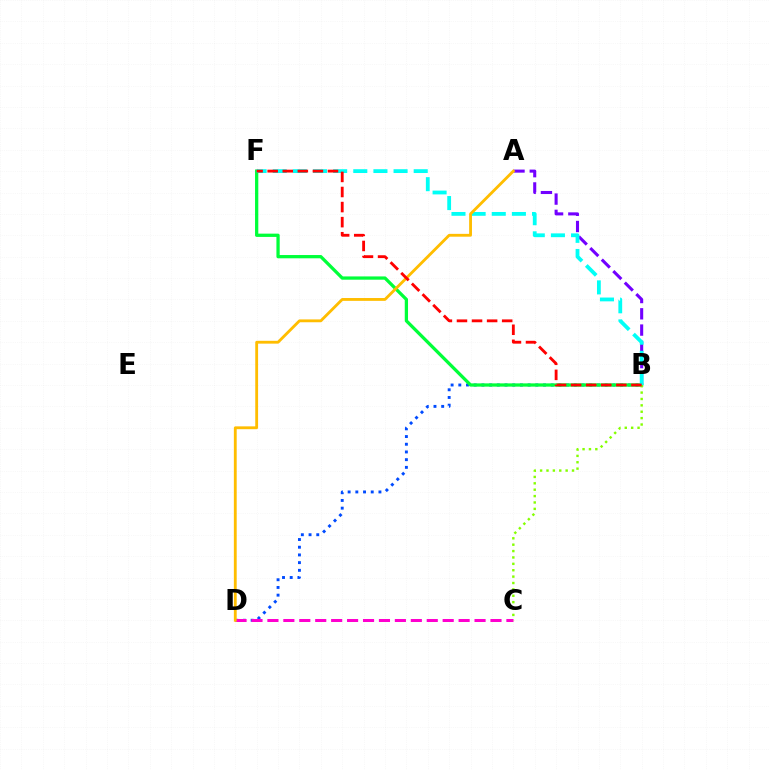{('B', 'D'): [{'color': '#004bff', 'line_style': 'dotted', 'thickness': 2.09}], ('A', 'B'): [{'color': '#7200ff', 'line_style': 'dashed', 'thickness': 2.21}], ('B', 'F'): [{'color': '#00ff39', 'line_style': 'solid', 'thickness': 2.35}, {'color': '#00fff6', 'line_style': 'dashed', 'thickness': 2.74}, {'color': '#ff0000', 'line_style': 'dashed', 'thickness': 2.05}], ('C', 'D'): [{'color': '#ff00cf', 'line_style': 'dashed', 'thickness': 2.16}], ('B', 'C'): [{'color': '#84ff00', 'line_style': 'dotted', 'thickness': 1.73}], ('A', 'D'): [{'color': '#ffbd00', 'line_style': 'solid', 'thickness': 2.04}]}